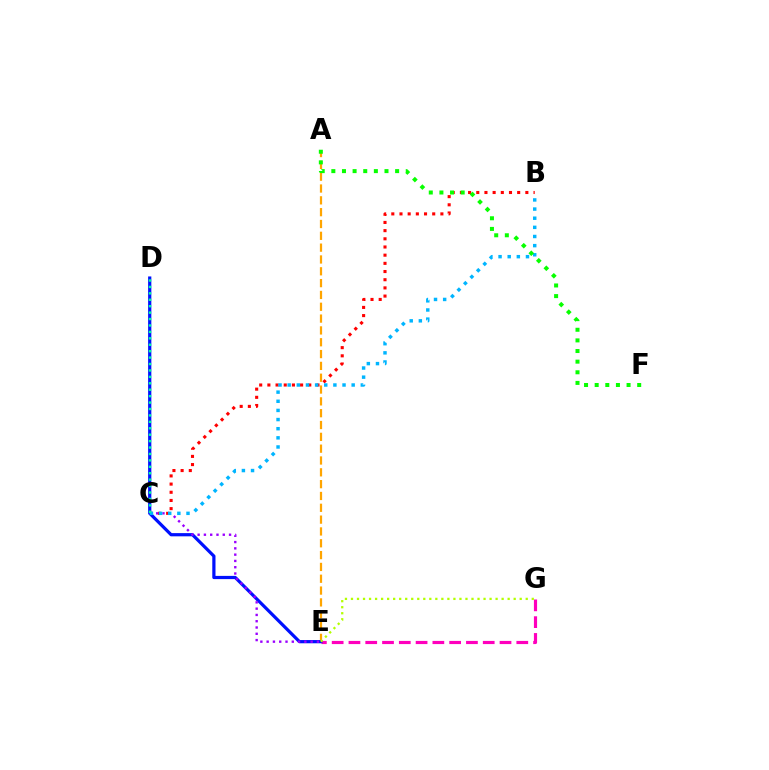{('E', 'G'): [{'color': '#ff00bd', 'line_style': 'dashed', 'thickness': 2.28}, {'color': '#b3ff00', 'line_style': 'dotted', 'thickness': 1.64}], ('A', 'E'): [{'color': '#ffa500', 'line_style': 'dashed', 'thickness': 1.61}], ('B', 'C'): [{'color': '#ff0000', 'line_style': 'dotted', 'thickness': 2.22}, {'color': '#00b5ff', 'line_style': 'dotted', 'thickness': 2.48}], ('D', 'E'): [{'color': '#0010ff', 'line_style': 'solid', 'thickness': 2.32}], ('C', 'E'): [{'color': '#9b00ff', 'line_style': 'dotted', 'thickness': 1.71}], ('A', 'F'): [{'color': '#08ff00', 'line_style': 'dotted', 'thickness': 2.89}], ('C', 'D'): [{'color': '#00ff9d', 'line_style': 'dotted', 'thickness': 1.75}]}